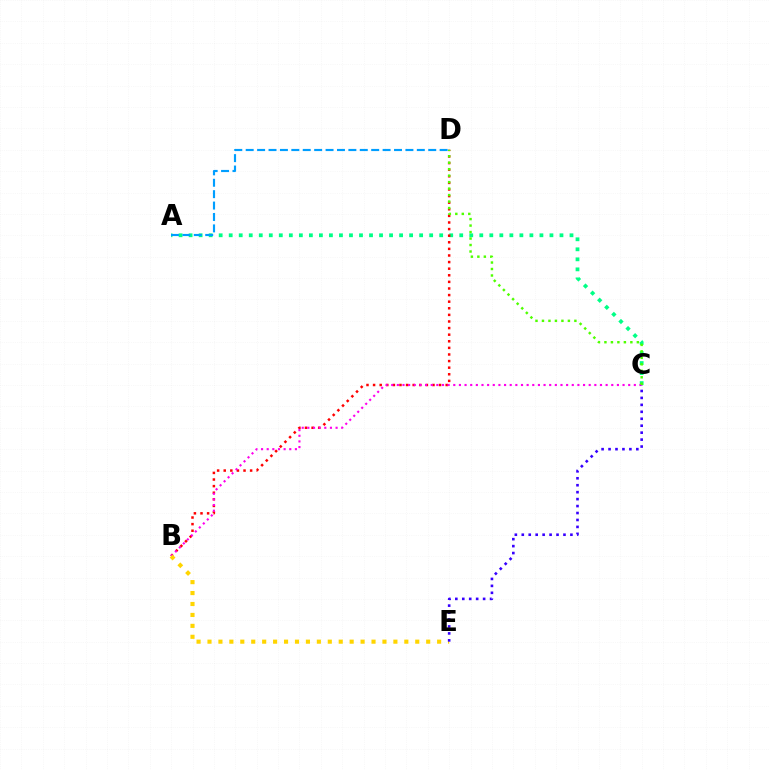{('A', 'C'): [{'color': '#00ff86', 'line_style': 'dotted', 'thickness': 2.72}], ('B', 'D'): [{'color': '#ff0000', 'line_style': 'dotted', 'thickness': 1.79}], ('B', 'C'): [{'color': '#ff00ed', 'line_style': 'dotted', 'thickness': 1.53}], ('B', 'E'): [{'color': '#ffd500', 'line_style': 'dotted', 'thickness': 2.97}], ('A', 'D'): [{'color': '#009eff', 'line_style': 'dashed', 'thickness': 1.55}], ('C', 'E'): [{'color': '#3700ff', 'line_style': 'dotted', 'thickness': 1.89}], ('C', 'D'): [{'color': '#4fff00', 'line_style': 'dotted', 'thickness': 1.76}]}